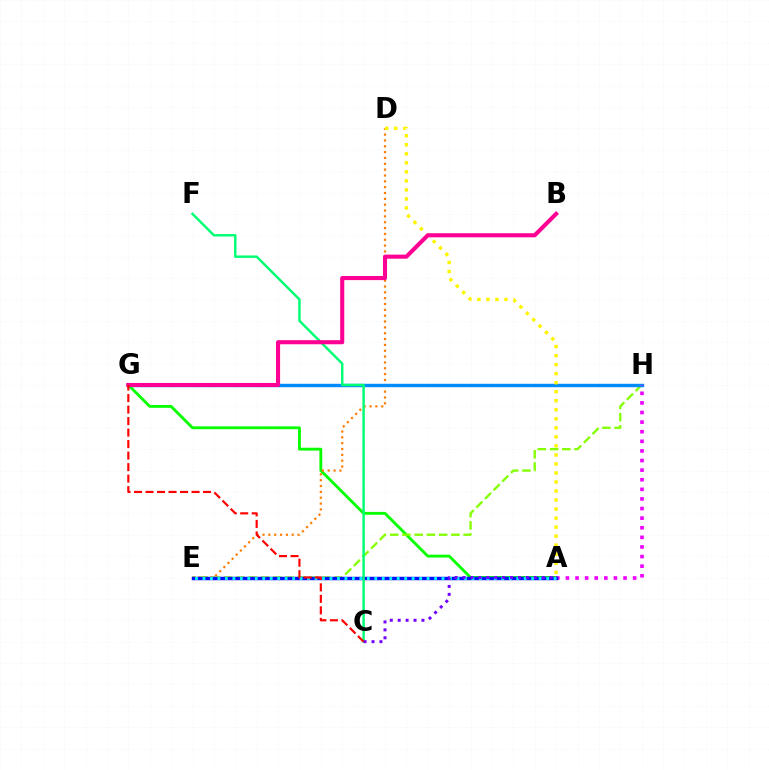{('A', 'G'): [{'color': '#08ff00', 'line_style': 'solid', 'thickness': 2.05}], ('D', 'E'): [{'color': '#ff7c00', 'line_style': 'dotted', 'thickness': 1.59}], ('E', 'H'): [{'color': '#84ff00', 'line_style': 'dashed', 'thickness': 1.66}], ('G', 'H'): [{'color': '#008cff', 'line_style': 'solid', 'thickness': 2.46}], ('A', 'H'): [{'color': '#ee00ff', 'line_style': 'dotted', 'thickness': 2.61}], ('A', 'E'): [{'color': '#0010ff', 'line_style': 'solid', 'thickness': 2.48}, {'color': '#00fff6', 'line_style': 'dotted', 'thickness': 2.03}], ('A', 'D'): [{'color': '#fcf500', 'line_style': 'dotted', 'thickness': 2.45}], ('C', 'F'): [{'color': '#00ff74', 'line_style': 'solid', 'thickness': 1.77}], ('B', 'G'): [{'color': '#ff0094', 'line_style': 'solid', 'thickness': 2.94}], ('A', 'C'): [{'color': '#7200ff', 'line_style': 'dotted', 'thickness': 2.15}], ('C', 'G'): [{'color': '#ff0000', 'line_style': 'dashed', 'thickness': 1.56}]}